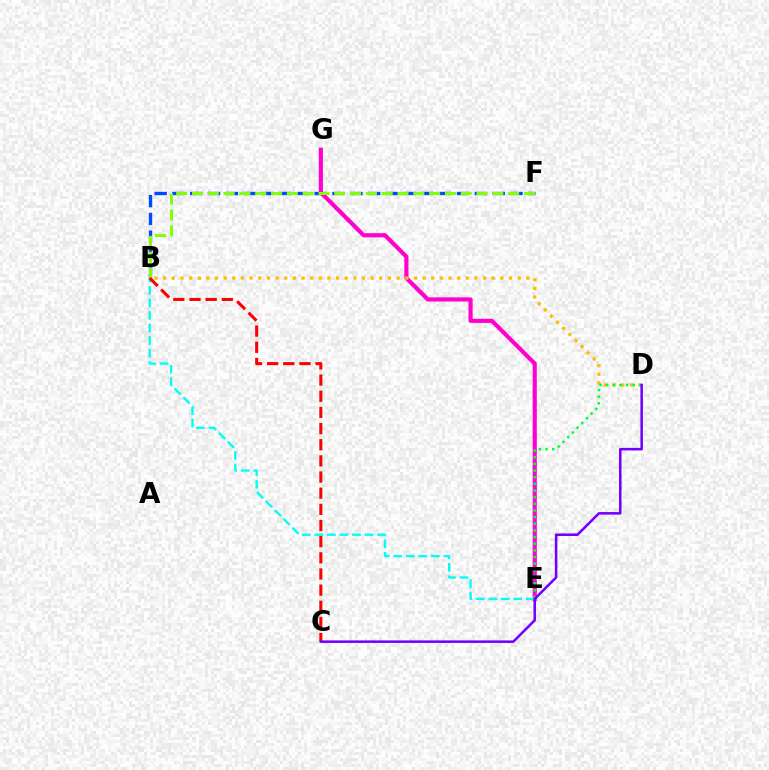{('B', 'F'): [{'color': '#004bff', 'line_style': 'dashed', 'thickness': 2.42}, {'color': '#84ff00', 'line_style': 'dashed', 'thickness': 2.15}], ('E', 'G'): [{'color': '#ff00cf', 'line_style': 'solid', 'thickness': 2.99}], ('B', 'D'): [{'color': '#ffbd00', 'line_style': 'dotted', 'thickness': 2.35}], ('D', 'E'): [{'color': '#00ff39', 'line_style': 'dotted', 'thickness': 1.81}], ('B', 'E'): [{'color': '#00fff6', 'line_style': 'dashed', 'thickness': 1.7}], ('B', 'C'): [{'color': '#ff0000', 'line_style': 'dashed', 'thickness': 2.2}], ('C', 'D'): [{'color': '#7200ff', 'line_style': 'solid', 'thickness': 1.82}]}